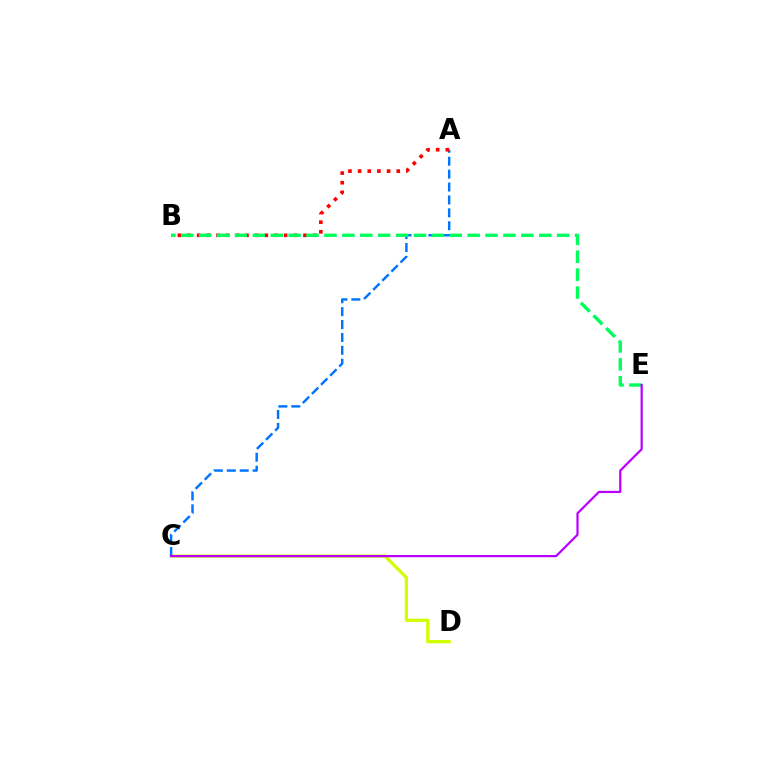{('C', 'D'): [{'color': '#d1ff00', 'line_style': 'solid', 'thickness': 2.33}], ('A', 'C'): [{'color': '#0074ff', 'line_style': 'dashed', 'thickness': 1.75}], ('A', 'B'): [{'color': '#ff0000', 'line_style': 'dotted', 'thickness': 2.62}], ('B', 'E'): [{'color': '#00ff5c', 'line_style': 'dashed', 'thickness': 2.43}], ('C', 'E'): [{'color': '#b900ff', 'line_style': 'solid', 'thickness': 1.6}]}